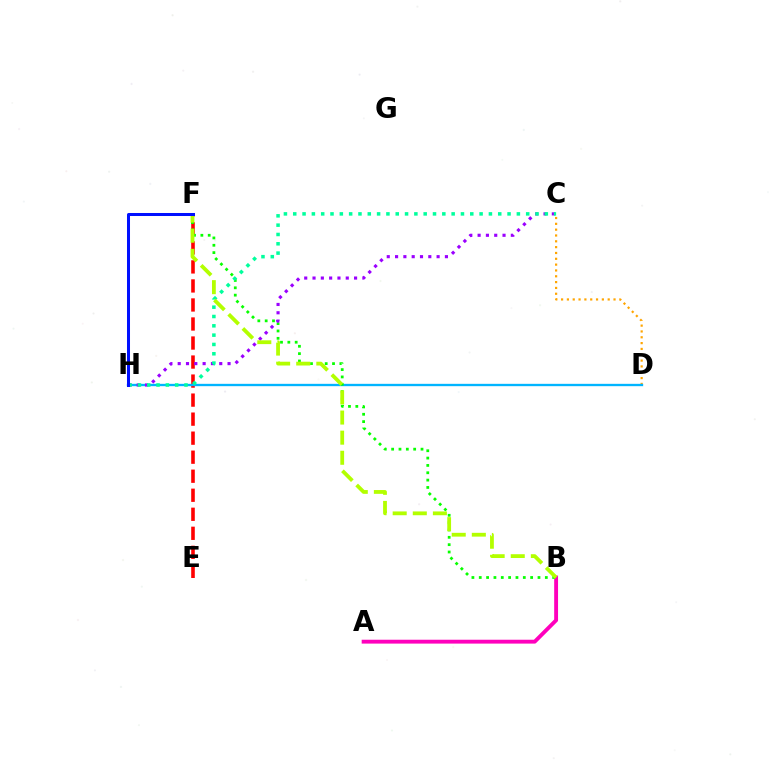{('C', 'D'): [{'color': '#ffa500', 'line_style': 'dotted', 'thickness': 1.58}], ('E', 'F'): [{'color': '#ff0000', 'line_style': 'dashed', 'thickness': 2.58}], ('A', 'B'): [{'color': '#ff00bd', 'line_style': 'solid', 'thickness': 2.78}], ('D', 'H'): [{'color': '#00b5ff', 'line_style': 'solid', 'thickness': 1.68}], ('B', 'F'): [{'color': '#08ff00', 'line_style': 'dotted', 'thickness': 1.99}, {'color': '#b3ff00', 'line_style': 'dashed', 'thickness': 2.73}], ('C', 'H'): [{'color': '#9b00ff', 'line_style': 'dotted', 'thickness': 2.26}, {'color': '#00ff9d', 'line_style': 'dotted', 'thickness': 2.53}], ('F', 'H'): [{'color': '#0010ff', 'line_style': 'solid', 'thickness': 2.17}]}